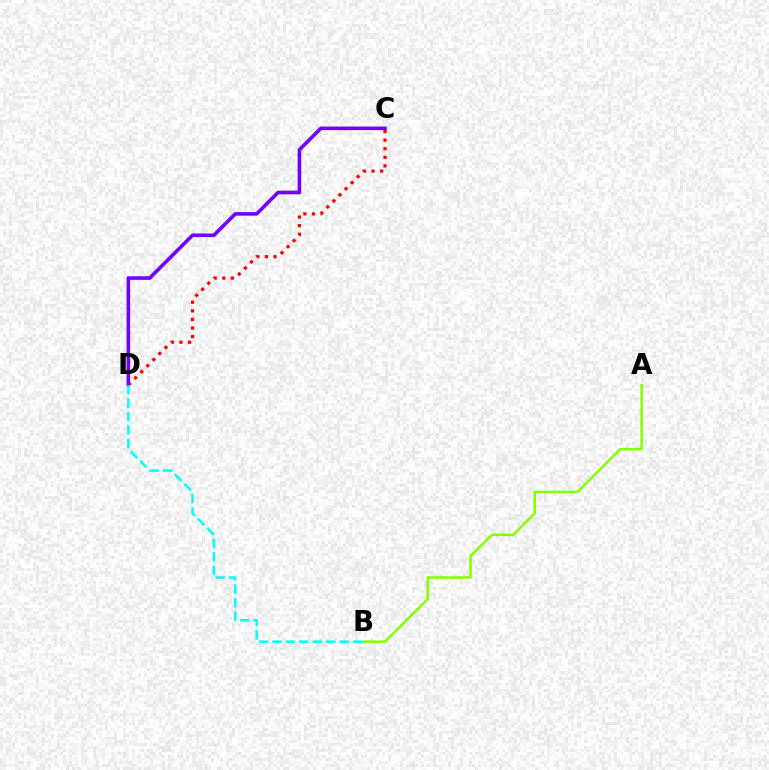{('C', 'D'): [{'color': '#ff0000', 'line_style': 'dotted', 'thickness': 2.33}, {'color': '#7200ff', 'line_style': 'solid', 'thickness': 2.6}], ('A', 'B'): [{'color': '#84ff00', 'line_style': 'solid', 'thickness': 1.84}], ('B', 'D'): [{'color': '#00fff6', 'line_style': 'dashed', 'thickness': 1.83}]}